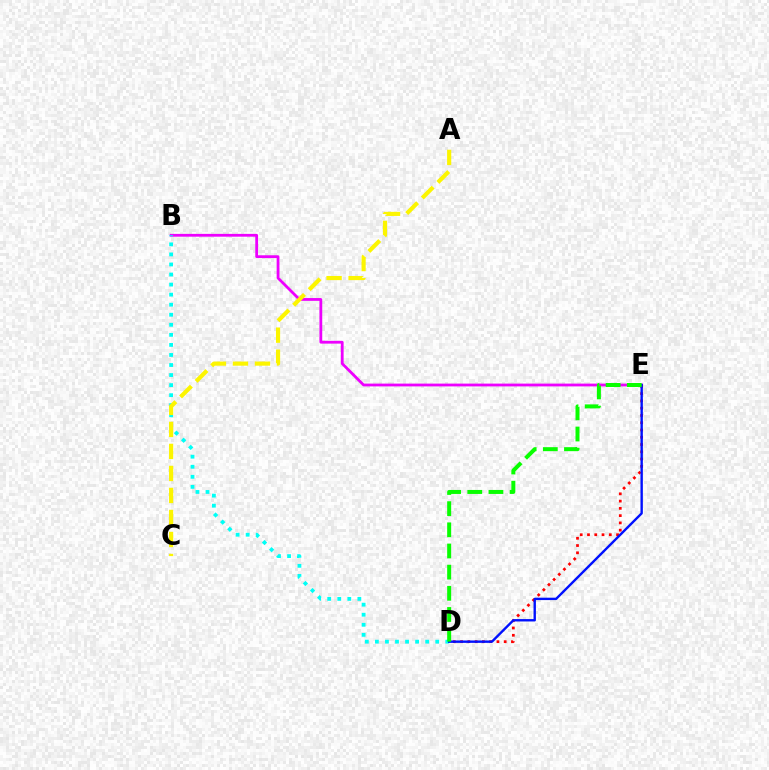{('B', 'E'): [{'color': '#ee00ff', 'line_style': 'solid', 'thickness': 2.01}], ('D', 'E'): [{'color': '#ff0000', 'line_style': 'dotted', 'thickness': 1.98}, {'color': '#0010ff', 'line_style': 'solid', 'thickness': 1.72}, {'color': '#08ff00', 'line_style': 'dashed', 'thickness': 2.87}], ('B', 'D'): [{'color': '#00fff6', 'line_style': 'dotted', 'thickness': 2.73}], ('A', 'C'): [{'color': '#fcf500', 'line_style': 'dashed', 'thickness': 2.99}]}